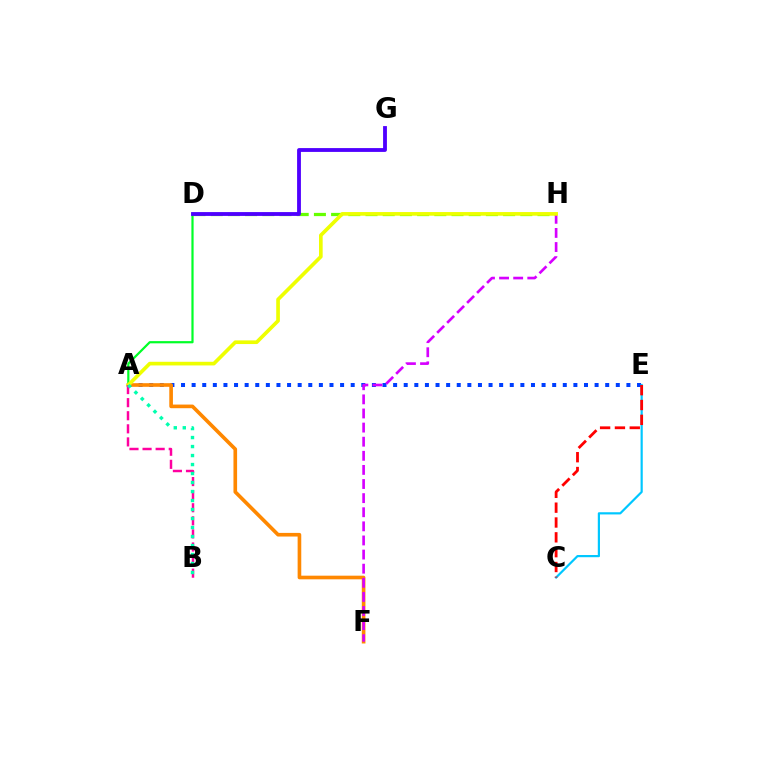{('A', 'E'): [{'color': '#003fff', 'line_style': 'dotted', 'thickness': 2.88}], ('D', 'H'): [{'color': '#66ff00', 'line_style': 'dashed', 'thickness': 2.34}], ('A', 'F'): [{'color': '#ff8800', 'line_style': 'solid', 'thickness': 2.62}], ('C', 'E'): [{'color': '#00c7ff', 'line_style': 'solid', 'thickness': 1.58}, {'color': '#ff0000', 'line_style': 'dashed', 'thickness': 2.01}], ('F', 'H'): [{'color': '#d600ff', 'line_style': 'dashed', 'thickness': 1.92}], ('A', 'D'): [{'color': '#00ff27', 'line_style': 'solid', 'thickness': 1.59}], ('D', 'G'): [{'color': '#4f00ff', 'line_style': 'solid', 'thickness': 2.76}], ('A', 'H'): [{'color': '#eeff00', 'line_style': 'solid', 'thickness': 2.64}], ('A', 'B'): [{'color': '#ff00a0', 'line_style': 'dashed', 'thickness': 1.78}, {'color': '#00ffaf', 'line_style': 'dotted', 'thickness': 2.44}]}